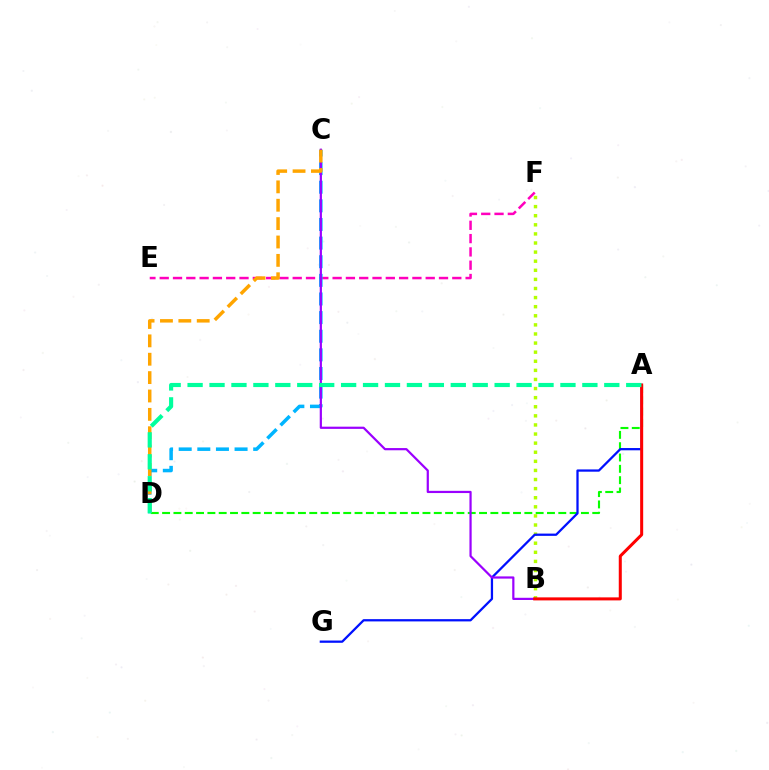{('E', 'F'): [{'color': '#ff00bd', 'line_style': 'dashed', 'thickness': 1.81}], ('C', 'D'): [{'color': '#00b5ff', 'line_style': 'dashed', 'thickness': 2.53}, {'color': '#ffa500', 'line_style': 'dashed', 'thickness': 2.5}], ('A', 'D'): [{'color': '#08ff00', 'line_style': 'dashed', 'thickness': 1.54}, {'color': '#00ff9d', 'line_style': 'dashed', 'thickness': 2.98}], ('B', 'F'): [{'color': '#b3ff00', 'line_style': 'dotted', 'thickness': 2.47}], ('A', 'G'): [{'color': '#0010ff', 'line_style': 'solid', 'thickness': 1.63}], ('B', 'C'): [{'color': '#9b00ff', 'line_style': 'solid', 'thickness': 1.59}], ('A', 'B'): [{'color': '#ff0000', 'line_style': 'solid', 'thickness': 2.18}]}